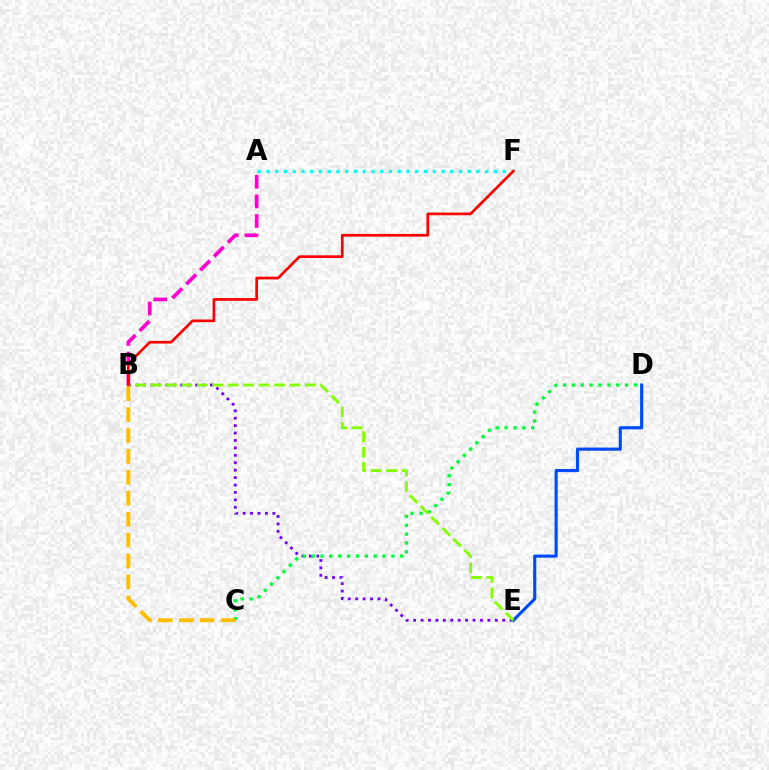{('A', 'B'): [{'color': '#ff00cf', 'line_style': 'dashed', 'thickness': 2.66}], ('A', 'F'): [{'color': '#00fff6', 'line_style': 'dotted', 'thickness': 2.38}], ('B', 'E'): [{'color': '#7200ff', 'line_style': 'dotted', 'thickness': 2.02}, {'color': '#84ff00', 'line_style': 'dashed', 'thickness': 2.1}], ('D', 'E'): [{'color': '#004bff', 'line_style': 'solid', 'thickness': 2.27}], ('C', 'D'): [{'color': '#00ff39', 'line_style': 'dotted', 'thickness': 2.41}], ('B', 'F'): [{'color': '#ff0000', 'line_style': 'solid', 'thickness': 1.94}], ('B', 'C'): [{'color': '#ffbd00', 'line_style': 'dashed', 'thickness': 2.84}]}